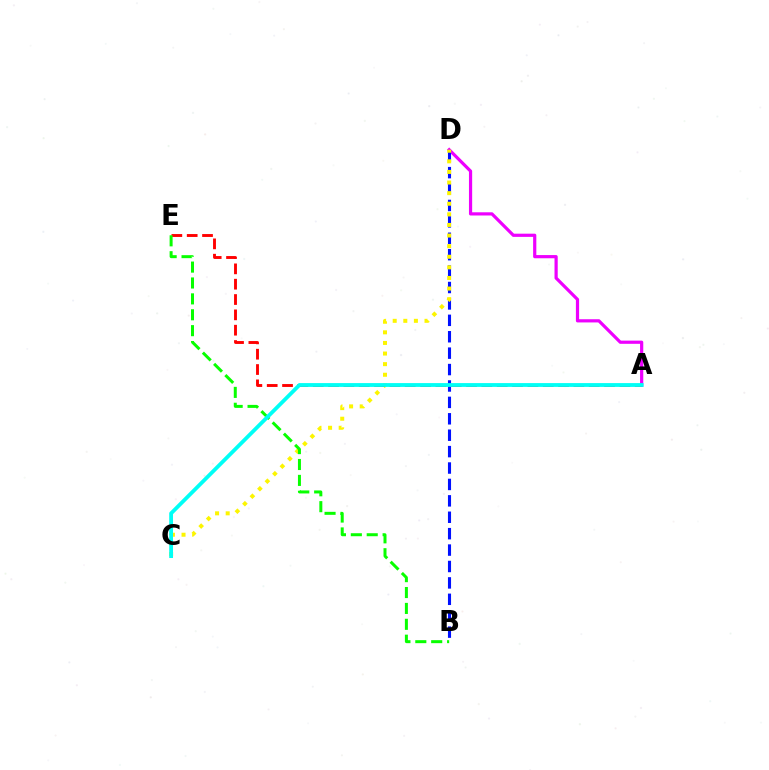{('A', 'D'): [{'color': '#ee00ff', 'line_style': 'solid', 'thickness': 2.3}], ('B', 'D'): [{'color': '#0010ff', 'line_style': 'dashed', 'thickness': 2.23}], ('C', 'D'): [{'color': '#fcf500', 'line_style': 'dotted', 'thickness': 2.88}], ('A', 'E'): [{'color': '#ff0000', 'line_style': 'dashed', 'thickness': 2.08}], ('B', 'E'): [{'color': '#08ff00', 'line_style': 'dashed', 'thickness': 2.16}], ('A', 'C'): [{'color': '#00fff6', 'line_style': 'solid', 'thickness': 2.74}]}